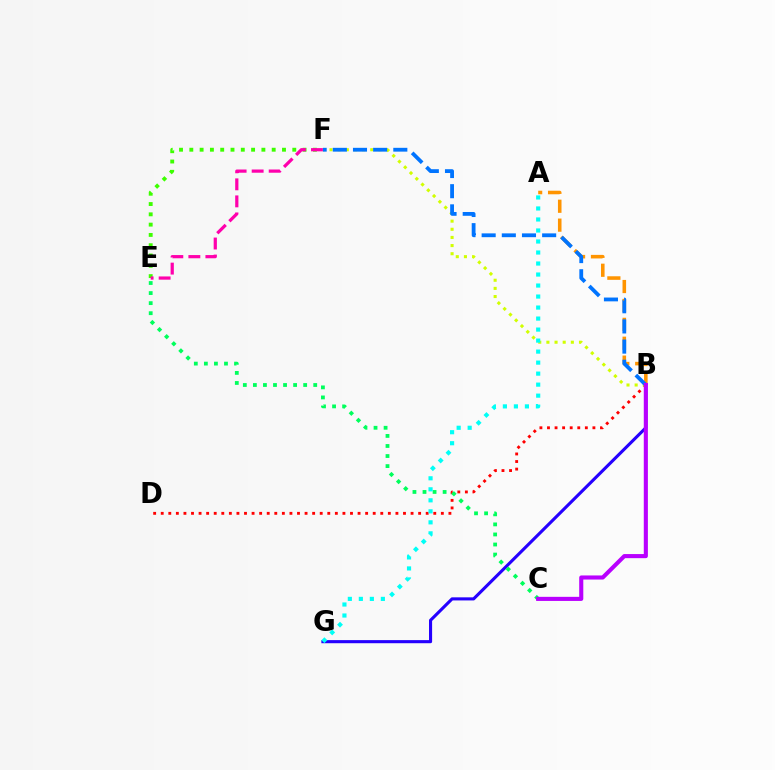{('E', 'F'): [{'color': '#3dff00', 'line_style': 'dotted', 'thickness': 2.8}, {'color': '#ff00ac', 'line_style': 'dashed', 'thickness': 2.31}], ('B', 'D'): [{'color': '#ff0000', 'line_style': 'dotted', 'thickness': 2.06}], ('B', 'F'): [{'color': '#d1ff00', 'line_style': 'dotted', 'thickness': 2.21}, {'color': '#0074ff', 'line_style': 'dashed', 'thickness': 2.74}], ('A', 'B'): [{'color': '#ff9400', 'line_style': 'dashed', 'thickness': 2.57}], ('B', 'G'): [{'color': '#2500ff', 'line_style': 'solid', 'thickness': 2.23}], ('C', 'E'): [{'color': '#00ff5c', 'line_style': 'dotted', 'thickness': 2.73}], ('B', 'C'): [{'color': '#b900ff', 'line_style': 'solid', 'thickness': 2.95}], ('A', 'G'): [{'color': '#00fff6', 'line_style': 'dotted', 'thickness': 2.99}]}